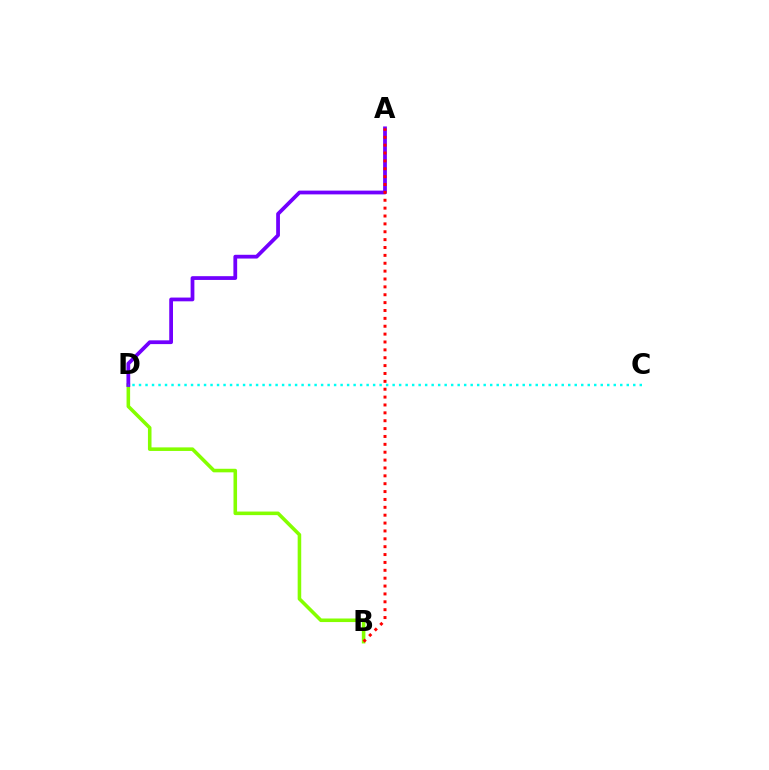{('B', 'D'): [{'color': '#84ff00', 'line_style': 'solid', 'thickness': 2.57}], ('A', 'D'): [{'color': '#7200ff', 'line_style': 'solid', 'thickness': 2.71}], ('A', 'B'): [{'color': '#ff0000', 'line_style': 'dotted', 'thickness': 2.14}], ('C', 'D'): [{'color': '#00fff6', 'line_style': 'dotted', 'thickness': 1.77}]}